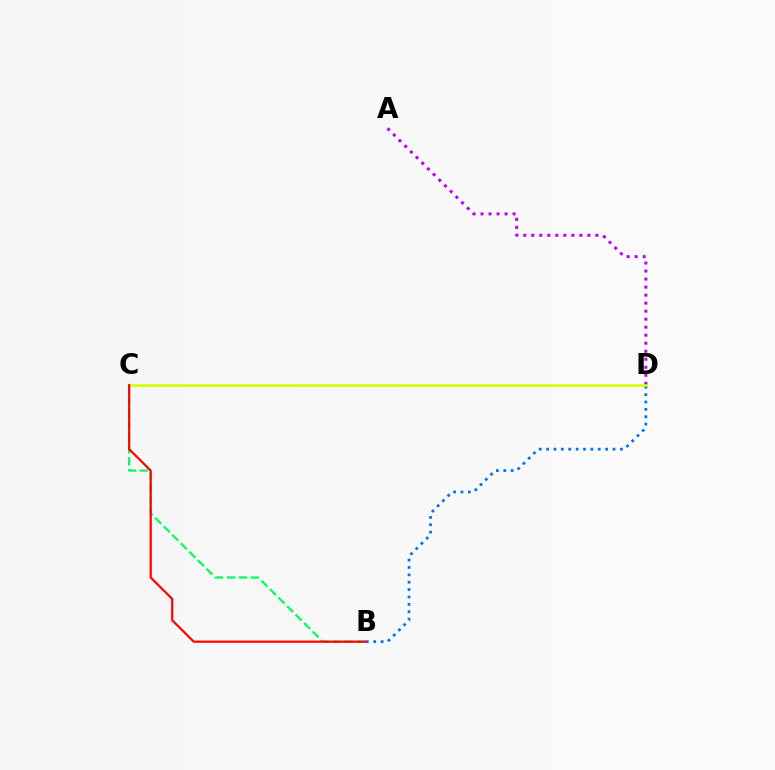{('B', 'C'): [{'color': '#00ff5c', 'line_style': 'dashed', 'thickness': 1.63}, {'color': '#ff0000', 'line_style': 'solid', 'thickness': 1.57}], ('A', 'D'): [{'color': '#b900ff', 'line_style': 'dotted', 'thickness': 2.18}], ('B', 'D'): [{'color': '#0074ff', 'line_style': 'dotted', 'thickness': 2.0}], ('C', 'D'): [{'color': '#d1ff00', 'line_style': 'solid', 'thickness': 1.86}]}